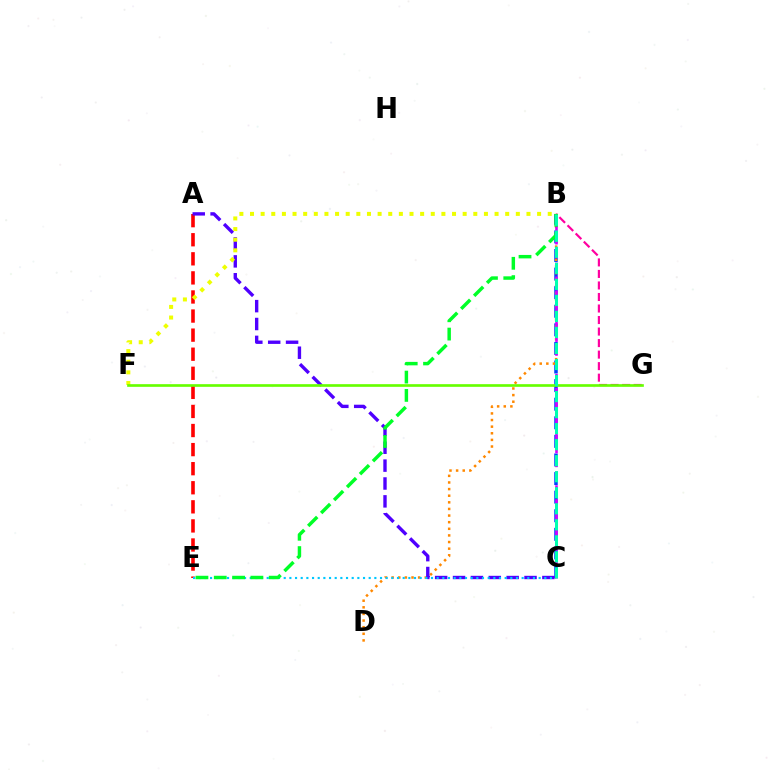{('B', 'C'): [{'color': '#003fff', 'line_style': 'dashed', 'thickness': 2.53}, {'color': '#d600ff', 'line_style': 'dashed', 'thickness': 1.89}, {'color': '#00ffaf', 'line_style': 'dashed', 'thickness': 2.18}], ('A', 'E'): [{'color': '#ff0000', 'line_style': 'dashed', 'thickness': 2.59}], ('B', 'D'): [{'color': '#ff8800', 'line_style': 'dotted', 'thickness': 1.8}], ('A', 'C'): [{'color': '#4f00ff', 'line_style': 'dashed', 'thickness': 2.43}], ('C', 'E'): [{'color': '#00c7ff', 'line_style': 'dotted', 'thickness': 1.54}], ('B', 'G'): [{'color': '#ff00a0', 'line_style': 'dashed', 'thickness': 1.57}], ('B', 'F'): [{'color': '#eeff00', 'line_style': 'dotted', 'thickness': 2.89}], ('F', 'G'): [{'color': '#66ff00', 'line_style': 'solid', 'thickness': 1.92}], ('B', 'E'): [{'color': '#00ff27', 'line_style': 'dashed', 'thickness': 2.49}]}